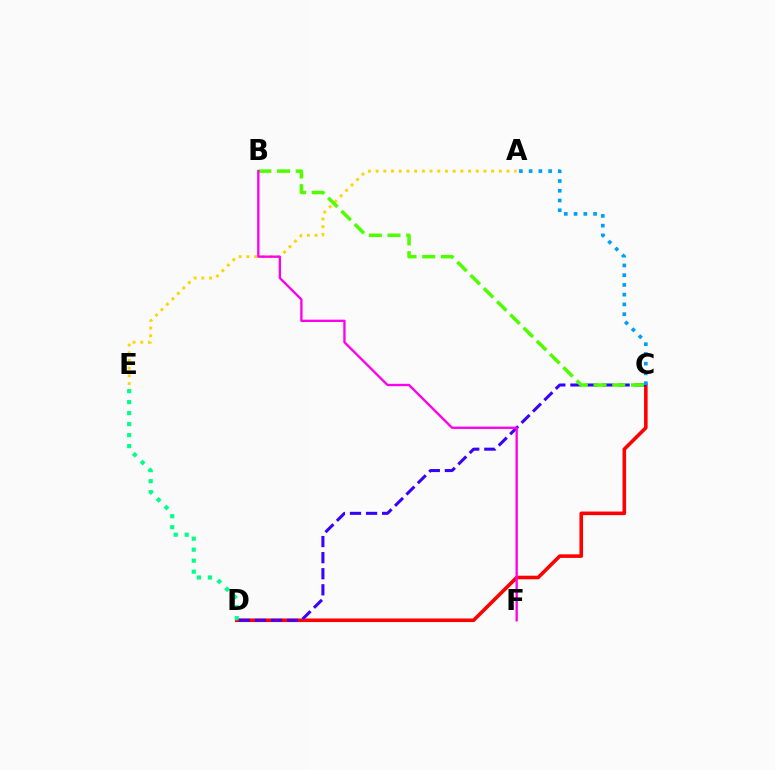{('A', 'E'): [{'color': '#ffd500', 'line_style': 'dotted', 'thickness': 2.09}], ('C', 'D'): [{'color': '#ff0000', 'line_style': 'solid', 'thickness': 2.58}, {'color': '#3700ff', 'line_style': 'dashed', 'thickness': 2.18}], ('D', 'E'): [{'color': '#00ff86', 'line_style': 'dotted', 'thickness': 2.99}], ('B', 'C'): [{'color': '#4fff00', 'line_style': 'dashed', 'thickness': 2.54}], ('A', 'C'): [{'color': '#009eff', 'line_style': 'dotted', 'thickness': 2.65}], ('B', 'F'): [{'color': '#ff00ed', 'line_style': 'solid', 'thickness': 1.69}]}